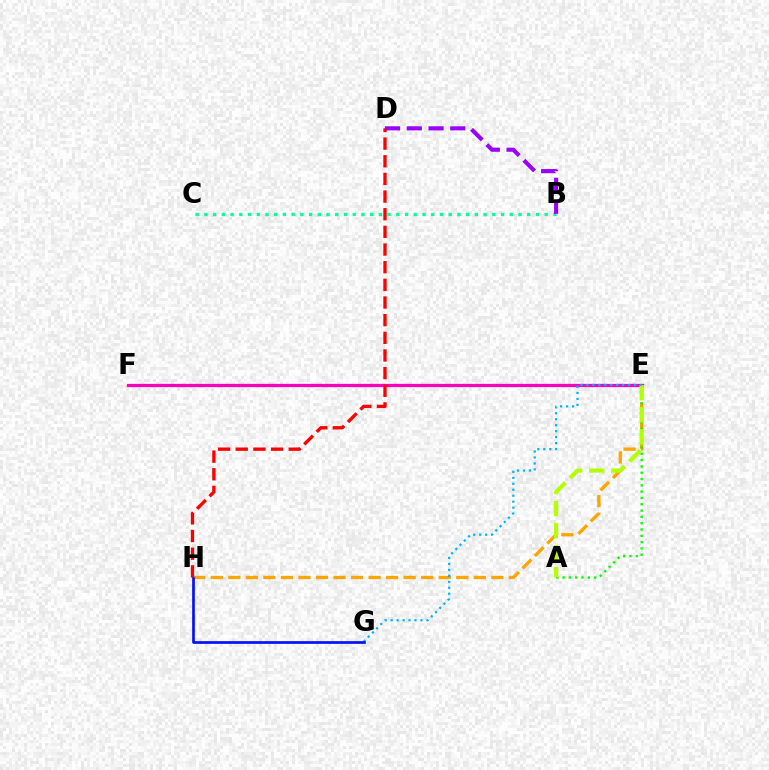{('E', 'F'): [{'color': '#ff00bd', 'line_style': 'solid', 'thickness': 2.34}], ('E', 'H'): [{'color': '#ffa500', 'line_style': 'dashed', 'thickness': 2.38}], ('B', 'C'): [{'color': '#00ff9d', 'line_style': 'dotted', 'thickness': 2.37}], ('A', 'E'): [{'color': '#08ff00', 'line_style': 'dotted', 'thickness': 1.71}, {'color': '#b3ff00', 'line_style': 'dashed', 'thickness': 3.0}], ('D', 'H'): [{'color': '#ff0000', 'line_style': 'dashed', 'thickness': 2.4}], ('B', 'D'): [{'color': '#9b00ff', 'line_style': 'dashed', 'thickness': 2.95}], ('E', 'G'): [{'color': '#00b5ff', 'line_style': 'dotted', 'thickness': 1.62}], ('G', 'H'): [{'color': '#0010ff', 'line_style': 'solid', 'thickness': 1.94}]}